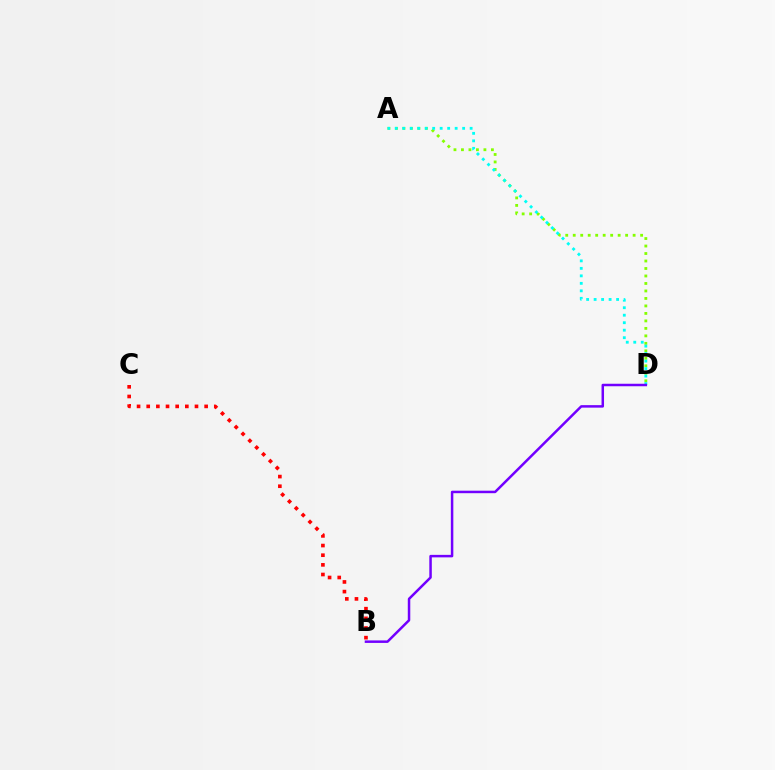{('A', 'D'): [{'color': '#84ff00', 'line_style': 'dotted', 'thickness': 2.03}, {'color': '#00fff6', 'line_style': 'dotted', 'thickness': 2.04}], ('B', 'C'): [{'color': '#ff0000', 'line_style': 'dotted', 'thickness': 2.62}], ('B', 'D'): [{'color': '#7200ff', 'line_style': 'solid', 'thickness': 1.8}]}